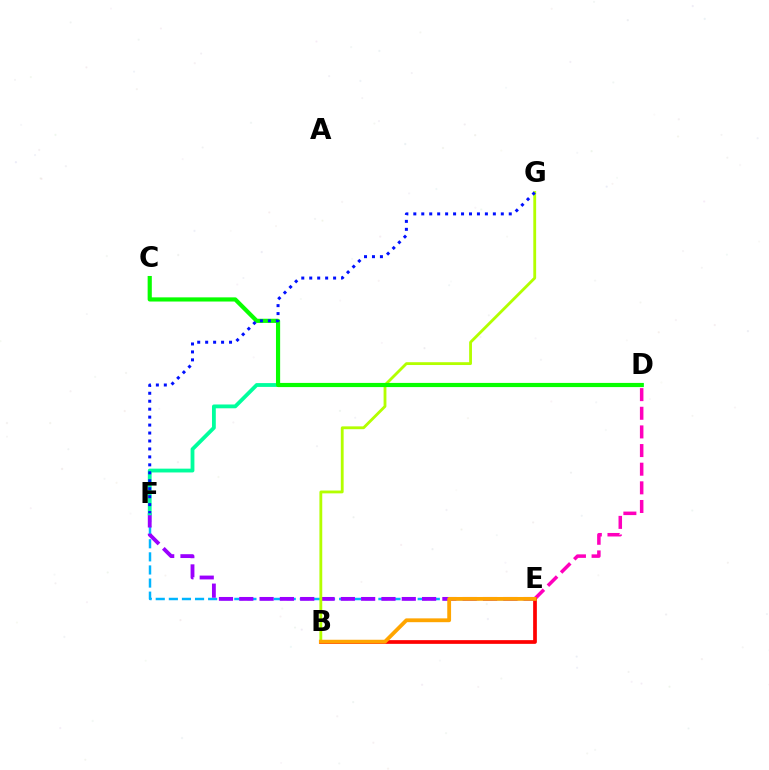{('E', 'F'): [{'color': '#00b5ff', 'line_style': 'dashed', 'thickness': 1.78}, {'color': '#9b00ff', 'line_style': 'dashed', 'thickness': 2.76}], ('B', 'G'): [{'color': '#b3ff00', 'line_style': 'solid', 'thickness': 2.04}], ('D', 'E'): [{'color': '#ff00bd', 'line_style': 'dashed', 'thickness': 2.53}], ('B', 'E'): [{'color': '#ff0000', 'line_style': 'solid', 'thickness': 2.67}, {'color': '#ffa500', 'line_style': 'solid', 'thickness': 2.75}], ('D', 'F'): [{'color': '#00ff9d', 'line_style': 'solid', 'thickness': 2.74}], ('C', 'D'): [{'color': '#08ff00', 'line_style': 'solid', 'thickness': 3.0}], ('F', 'G'): [{'color': '#0010ff', 'line_style': 'dotted', 'thickness': 2.16}]}